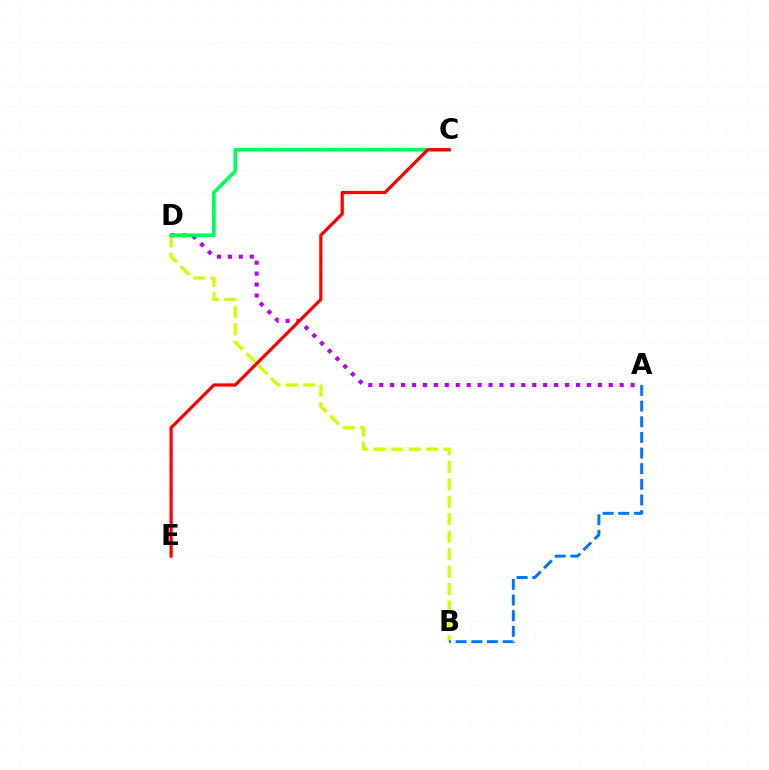{('B', 'D'): [{'color': '#d1ff00', 'line_style': 'dashed', 'thickness': 2.37}], ('A', 'D'): [{'color': '#b900ff', 'line_style': 'dotted', 'thickness': 2.97}], ('A', 'B'): [{'color': '#0074ff', 'line_style': 'dashed', 'thickness': 2.12}], ('C', 'D'): [{'color': '#00ff5c', 'line_style': 'solid', 'thickness': 2.65}], ('C', 'E'): [{'color': '#ff0000', 'line_style': 'solid', 'thickness': 2.32}]}